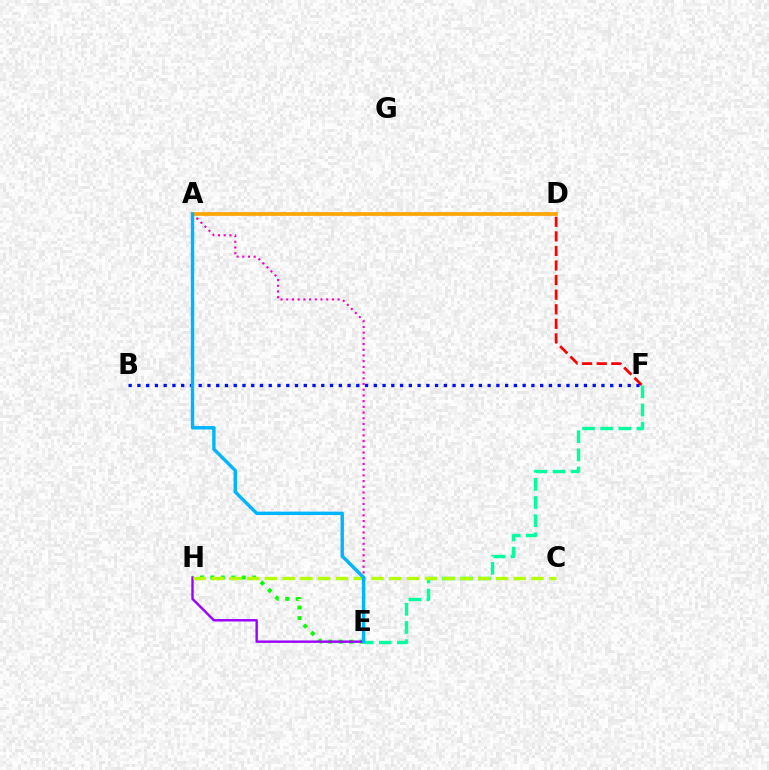{('E', 'F'): [{'color': '#00ff9d', 'line_style': 'dashed', 'thickness': 2.46}], ('E', 'H'): [{'color': '#08ff00', 'line_style': 'dotted', 'thickness': 2.84}, {'color': '#9b00ff', 'line_style': 'solid', 'thickness': 1.73}], ('C', 'H'): [{'color': '#b3ff00', 'line_style': 'dashed', 'thickness': 2.42}], ('A', 'E'): [{'color': '#ff00bd', 'line_style': 'dotted', 'thickness': 1.55}, {'color': '#00b5ff', 'line_style': 'solid', 'thickness': 2.45}], ('D', 'F'): [{'color': '#ff0000', 'line_style': 'dashed', 'thickness': 1.98}], ('B', 'F'): [{'color': '#0010ff', 'line_style': 'dotted', 'thickness': 2.38}], ('A', 'D'): [{'color': '#ffa500', 'line_style': 'solid', 'thickness': 2.66}]}